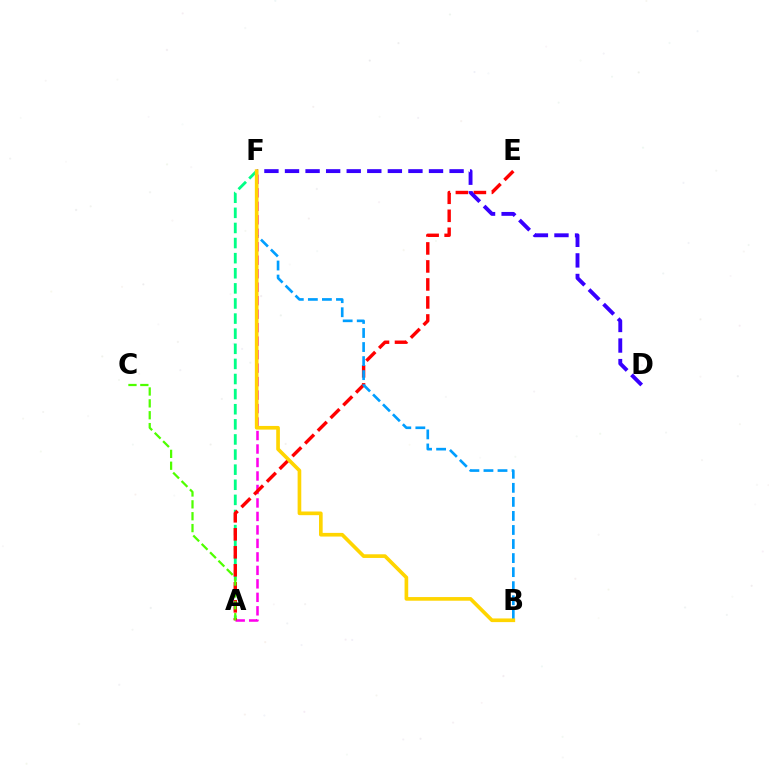{('A', 'F'): [{'color': '#00ff86', 'line_style': 'dashed', 'thickness': 2.05}, {'color': '#ff00ed', 'line_style': 'dashed', 'thickness': 1.83}], ('A', 'E'): [{'color': '#ff0000', 'line_style': 'dashed', 'thickness': 2.45}], ('D', 'F'): [{'color': '#3700ff', 'line_style': 'dashed', 'thickness': 2.79}], ('A', 'C'): [{'color': '#4fff00', 'line_style': 'dashed', 'thickness': 1.61}], ('B', 'F'): [{'color': '#009eff', 'line_style': 'dashed', 'thickness': 1.91}, {'color': '#ffd500', 'line_style': 'solid', 'thickness': 2.64}]}